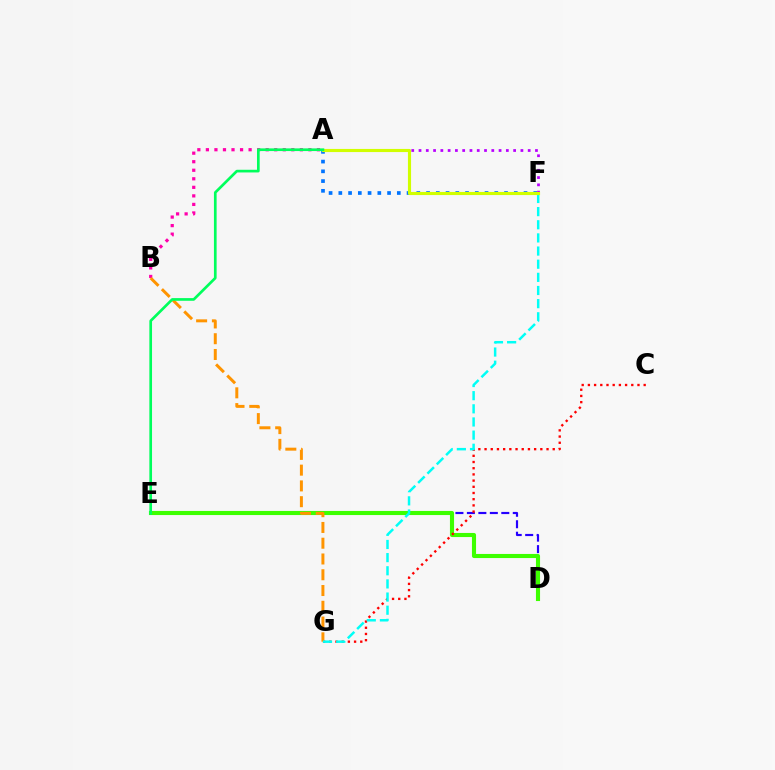{('D', 'E'): [{'color': '#2500ff', 'line_style': 'dashed', 'thickness': 1.56}, {'color': '#3dff00', 'line_style': 'solid', 'thickness': 2.95}], ('A', 'B'): [{'color': '#ff00ac', 'line_style': 'dotted', 'thickness': 2.32}], ('A', 'F'): [{'color': '#0074ff', 'line_style': 'dotted', 'thickness': 2.65}, {'color': '#b900ff', 'line_style': 'dotted', 'thickness': 1.98}, {'color': '#d1ff00', 'line_style': 'solid', 'thickness': 2.25}], ('C', 'G'): [{'color': '#ff0000', 'line_style': 'dotted', 'thickness': 1.68}], ('B', 'G'): [{'color': '#ff9400', 'line_style': 'dashed', 'thickness': 2.14}], ('F', 'G'): [{'color': '#00fff6', 'line_style': 'dashed', 'thickness': 1.79}], ('A', 'E'): [{'color': '#00ff5c', 'line_style': 'solid', 'thickness': 1.93}]}